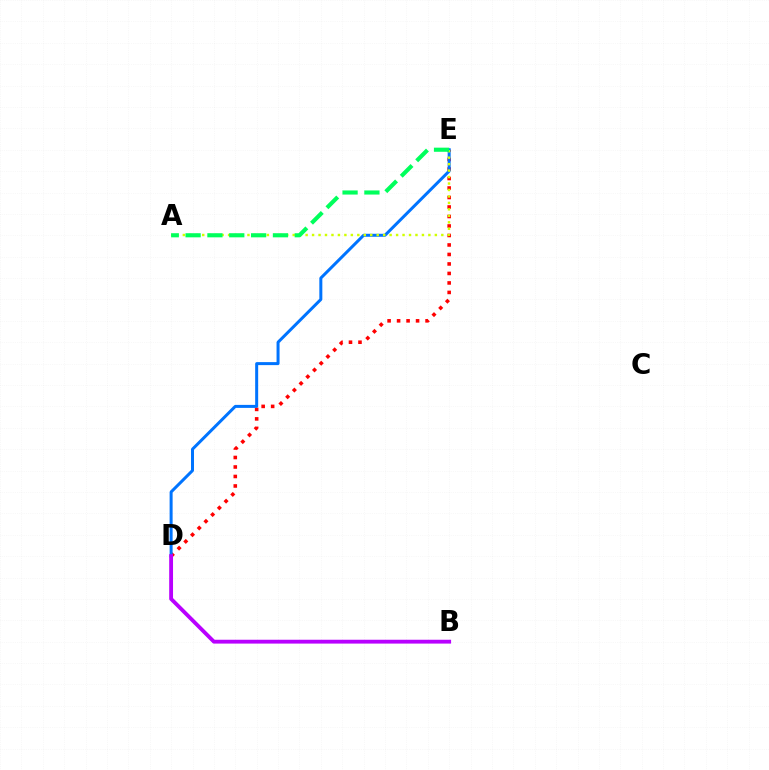{('D', 'E'): [{'color': '#ff0000', 'line_style': 'dotted', 'thickness': 2.58}, {'color': '#0074ff', 'line_style': 'solid', 'thickness': 2.16}], ('A', 'E'): [{'color': '#d1ff00', 'line_style': 'dotted', 'thickness': 1.76}, {'color': '#00ff5c', 'line_style': 'dashed', 'thickness': 2.97}], ('B', 'D'): [{'color': '#b900ff', 'line_style': 'solid', 'thickness': 2.77}]}